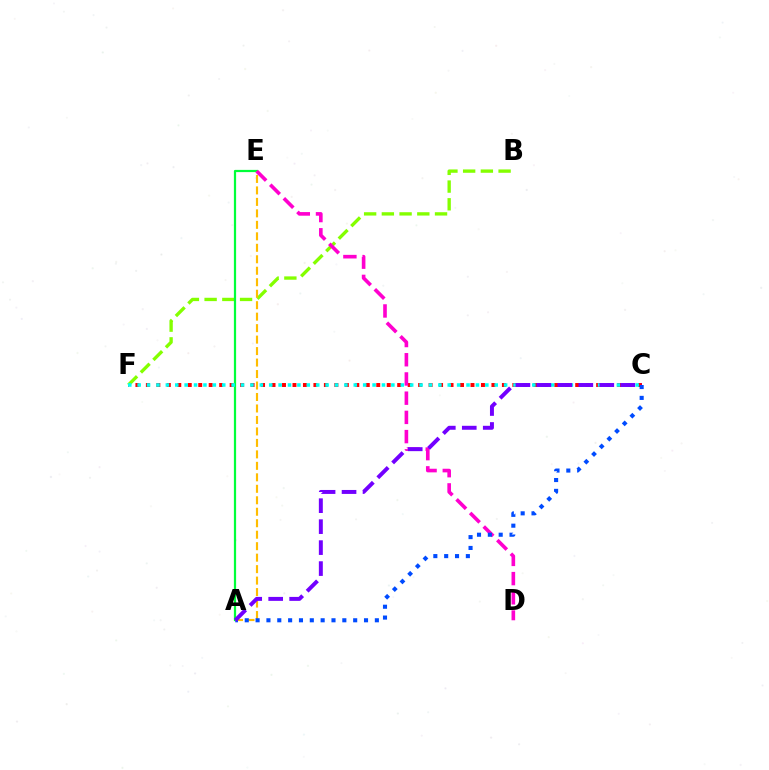{('C', 'F'): [{'color': '#ff0000', 'line_style': 'dotted', 'thickness': 2.85}, {'color': '#00fff6', 'line_style': 'dotted', 'thickness': 2.55}], ('B', 'F'): [{'color': '#84ff00', 'line_style': 'dashed', 'thickness': 2.41}], ('A', 'E'): [{'color': '#00ff39', 'line_style': 'solid', 'thickness': 1.6}, {'color': '#ffbd00', 'line_style': 'dashed', 'thickness': 1.56}], ('D', 'E'): [{'color': '#ff00cf', 'line_style': 'dashed', 'thickness': 2.61}], ('A', 'C'): [{'color': '#004bff', 'line_style': 'dotted', 'thickness': 2.95}, {'color': '#7200ff', 'line_style': 'dashed', 'thickness': 2.85}]}